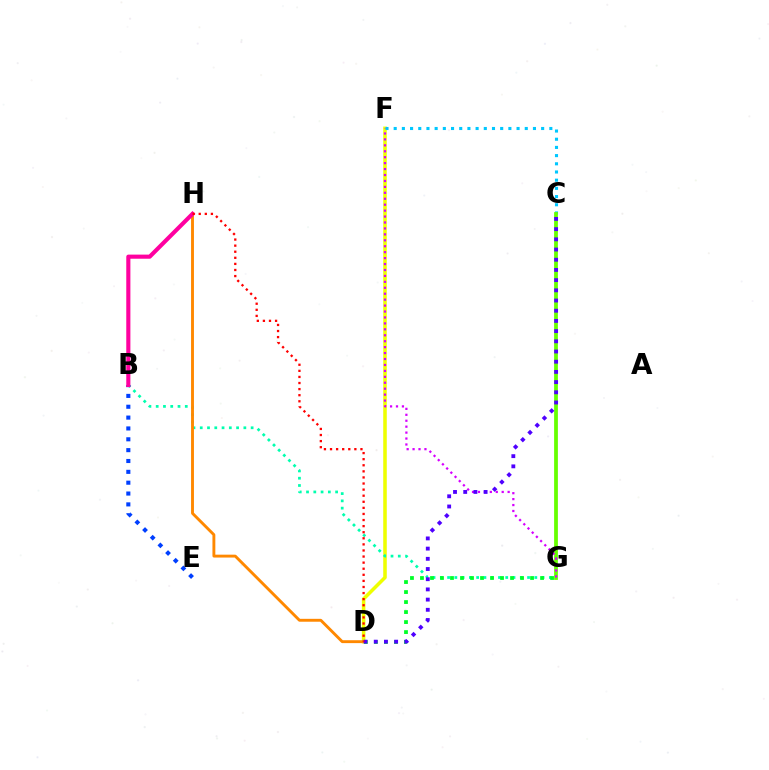{('D', 'F'): [{'color': '#eeff00', 'line_style': 'solid', 'thickness': 2.55}], ('C', 'F'): [{'color': '#00c7ff', 'line_style': 'dotted', 'thickness': 2.23}], ('B', 'G'): [{'color': '#00ffaf', 'line_style': 'dotted', 'thickness': 1.98}], ('C', 'G'): [{'color': '#66ff00', 'line_style': 'solid', 'thickness': 2.71}], ('B', 'E'): [{'color': '#003fff', 'line_style': 'dotted', 'thickness': 2.95}], ('D', 'H'): [{'color': '#ff8800', 'line_style': 'solid', 'thickness': 2.08}, {'color': '#ff0000', 'line_style': 'dotted', 'thickness': 1.65}], ('D', 'G'): [{'color': '#00ff27', 'line_style': 'dotted', 'thickness': 2.72}], ('B', 'H'): [{'color': '#ff00a0', 'line_style': 'solid', 'thickness': 2.96}], ('F', 'G'): [{'color': '#d600ff', 'line_style': 'dotted', 'thickness': 1.61}], ('C', 'D'): [{'color': '#4f00ff', 'line_style': 'dotted', 'thickness': 2.77}]}